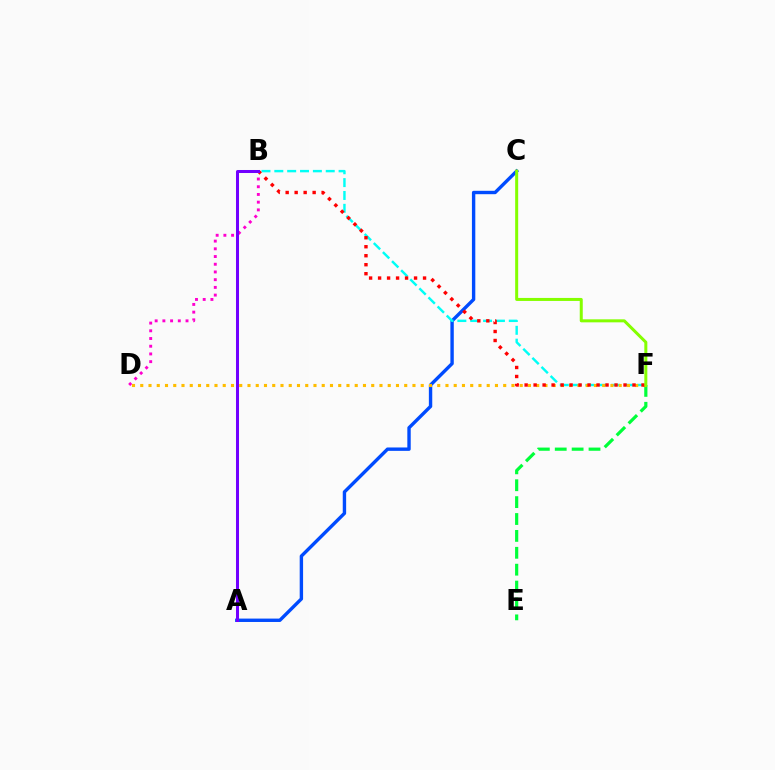{('A', 'C'): [{'color': '#004bff', 'line_style': 'solid', 'thickness': 2.44}], ('B', 'D'): [{'color': '#ff00cf', 'line_style': 'dotted', 'thickness': 2.1}], ('B', 'F'): [{'color': '#00fff6', 'line_style': 'dashed', 'thickness': 1.75}, {'color': '#ff0000', 'line_style': 'dotted', 'thickness': 2.44}], ('E', 'F'): [{'color': '#00ff39', 'line_style': 'dashed', 'thickness': 2.29}], ('D', 'F'): [{'color': '#ffbd00', 'line_style': 'dotted', 'thickness': 2.24}], ('C', 'F'): [{'color': '#84ff00', 'line_style': 'solid', 'thickness': 2.17}], ('A', 'B'): [{'color': '#7200ff', 'line_style': 'solid', 'thickness': 2.17}]}